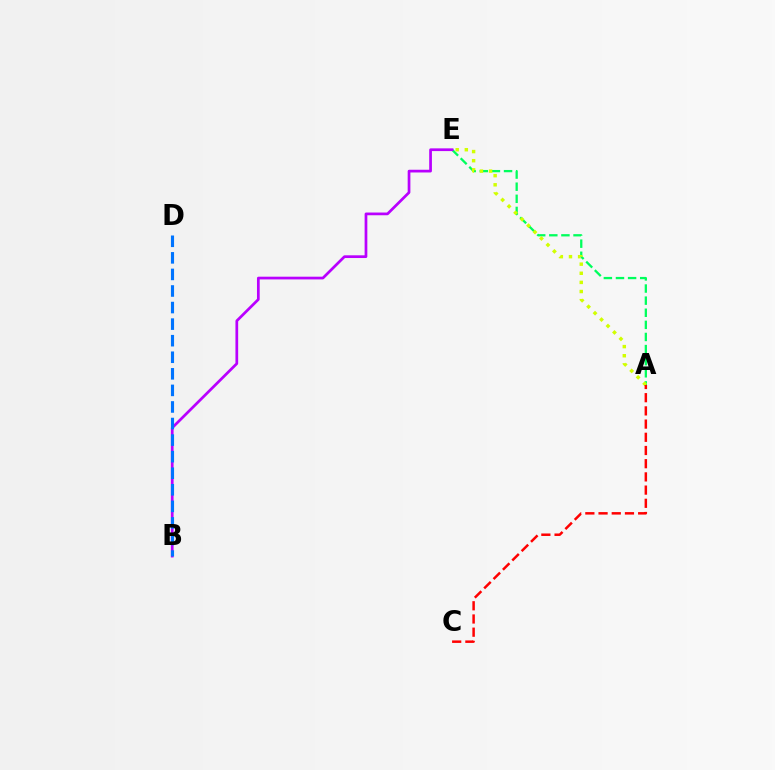{('A', 'E'): [{'color': '#00ff5c', 'line_style': 'dashed', 'thickness': 1.65}, {'color': '#d1ff00', 'line_style': 'dotted', 'thickness': 2.48}], ('B', 'E'): [{'color': '#b900ff', 'line_style': 'solid', 'thickness': 1.96}], ('B', 'D'): [{'color': '#0074ff', 'line_style': 'dashed', 'thickness': 2.25}], ('A', 'C'): [{'color': '#ff0000', 'line_style': 'dashed', 'thickness': 1.79}]}